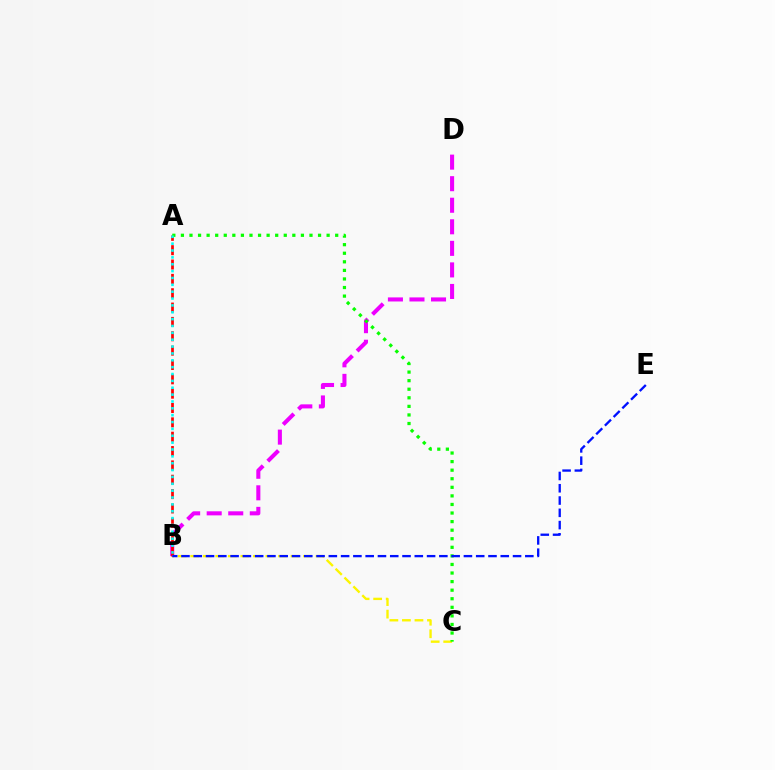{('B', 'D'): [{'color': '#ee00ff', 'line_style': 'dashed', 'thickness': 2.93}], ('A', 'B'): [{'color': '#ff0000', 'line_style': 'dashed', 'thickness': 1.95}, {'color': '#00fff6', 'line_style': 'dotted', 'thickness': 1.86}], ('B', 'C'): [{'color': '#fcf500', 'line_style': 'dashed', 'thickness': 1.7}], ('A', 'C'): [{'color': '#08ff00', 'line_style': 'dotted', 'thickness': 2.33}], ('B', 'E'): [{'color': '#0010ff', 'line_style': 'dashed', 'thickness': 1.67}]}